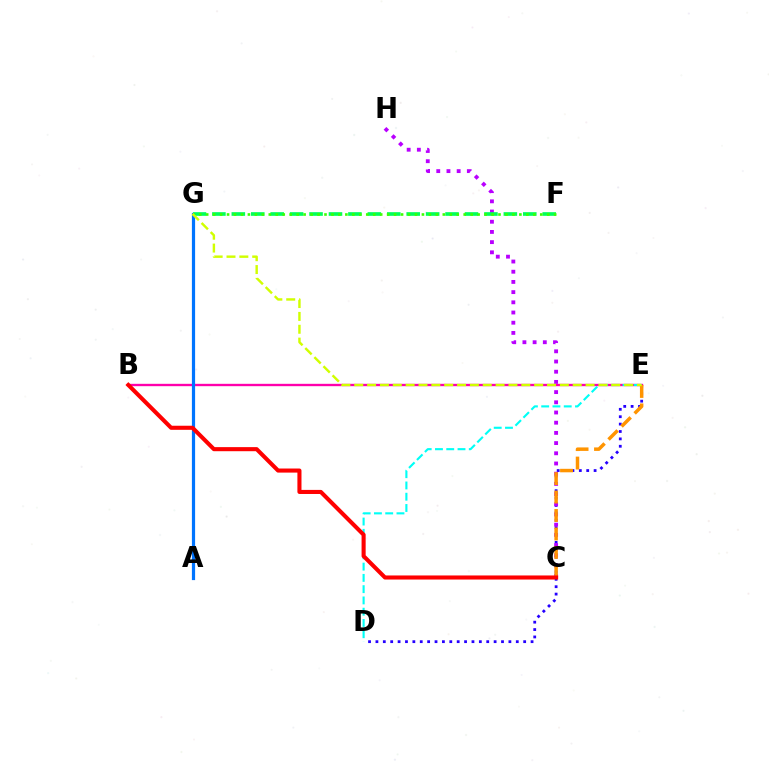{('B', 'E'): [{'color': '#ff00ac', 'line_style': 'solid', 'thickness': 1.7}], ('D', 'E'): [{'color': '#00fff6', 'line_style': 'dashed', 'thickness': 1.53}, {'color': '#2500ff', 'line_style': 'dotted', 'thickness': 2.01}], ('A', 'G'): [{'color': '#0074ff', 'line_style': 'solid', 'thickness': 2.31}], ('C', 'H'): [{'color': '#b900ff', 'line_style': 'dotted', 'thickness': 2.77}], ('F', 'G'): [{'color': '#00ff5c', 'line_style': 'dashed', 'thickness': 2.64}, {'color': '#3dff00', 'line_style': 'dotted', 'thickness': 1.89}], ('C', 'E'): [{'color': '#ff9400', 'line_style': 'dashed', 'thickness': 2.51}], ('E', 'G'): [{'color': '#d1ff00', 'line_style': 'dashed', 'thickness': 1.75}], ('B', 'C'): [{'color': '#ff0000', 'line_style': 'solid', 'thickness': 2.94}]}